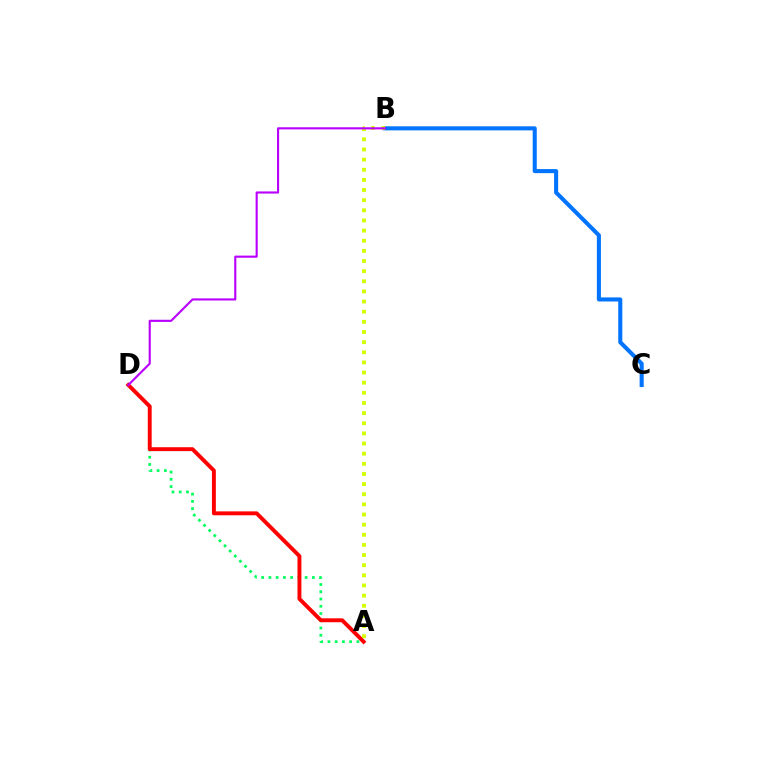{('A', 'D'): [{'color': '#00ff5c', 'line_style': 'dotted', 'thickness': 1.97}, {'color': '#ff0000', 'line_style': 'solid', 'thickness': 2.81}], ('B', 'C'): [{'color': '#0074ff', 'line_style': 'solid', 'thickness': 2.93}], ('A', 'B'): [{'color': '#d1ff00', 'line_style': 'dotted', 'thickness': 2.75}], ('B', 'D'): [{'color': '#b900ff', 'line_style': 'solid', 'thickness': 1.53}]}